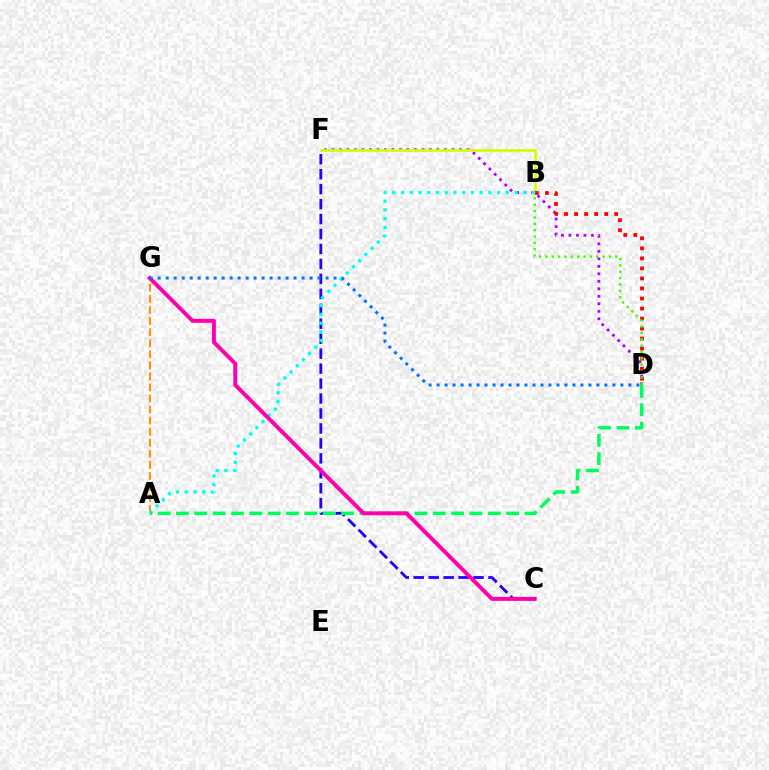{('D', 'F'): [{'color': '#b900ff', 'line_style': 'dotted', 'thickness': 2.04}], ('C', 'F'): [{'color': '#2500ff', 'line_style': 'dashed', 'thickness': 2.03}], ('B', 'F'): [{'color': '#d1ff00', 'line_style': 'solid', 'thickness': 1.93}], ('B', 'D'): [{'color': '#ff0000', 'line_style': 'dotted', 'thickness': 2.72}, {'color': '#3dff00', 'line_style': 'dotted', 'thickness': 1.73}], ('A', 'G'): [{'color': '#ff9400', 'line_style': 'dashed', 'thickness': 1.5}], ('A', 'B'): [{'color': '#00fff6', 'line_style': 'dotted', 'thickness': 2.37}], ('A', 'D'): [{'color': '#00ff5c', 'line_style': 'dashed', 'thickness': 2.49}], ('C', 'G'): [{'color': '#ff00ac', 'line_style': 'solid', 'thickness': 2.84}], ('D', 'G'): [{'color': '#0074ff', 'line_style': 'dotted', 'thickness': 2.17}]}